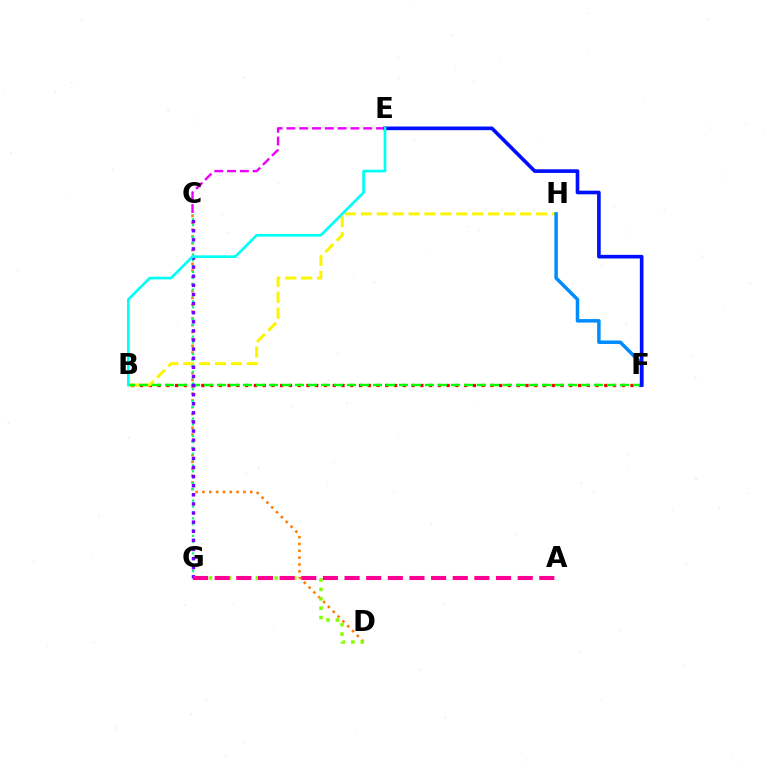{('B', 'F'): [{'color': '#ff0000', 'line_style': 'dotted', 'thickness': 2.38}, {'color': '#08ff00', 'line_style': 'dashed', 'thickness': 1.77}], ('C', 'D'): [{'color': '#ff7c00', 'line_style': 'dotted', 'thickness': 1.86}], ('B', 'H'): [{'color': '#fcf500', 'line_style': 'dashed', 'thickness': 2.16}], ('D', 'G'): [{'color': '#84ff00', 'line_style': 'dotted', 'thickness': 2.55}], ('C', 'E'): [{'color': '#ee00ff', 'line_style': 'dashed', 'thickness': 1.74}], ('F', 'H'): [{'color': '#008cff', 'line_style': 'solid', 'thickness': 2.52}], ('C', 'G'): [{'color': '#00ff74', 'line_style': 'dotted', 'thickness': 1.59}, {'color': '#7200ff', 'line_style': 'dotted', 'thickness': 2.47}], ('E', 'F'): [{'color': '#0010ff', 'line_style': 'solid', 'thickness': 2.62}], ('A', 'G'): [{'color': '#ff0094', 'line_style': 'dashed', 'thickness': 2.94}], ('B', 'E'): [{'color': '#00fff6', 'line_style': 'solid', 'thickness': 1.93}]}